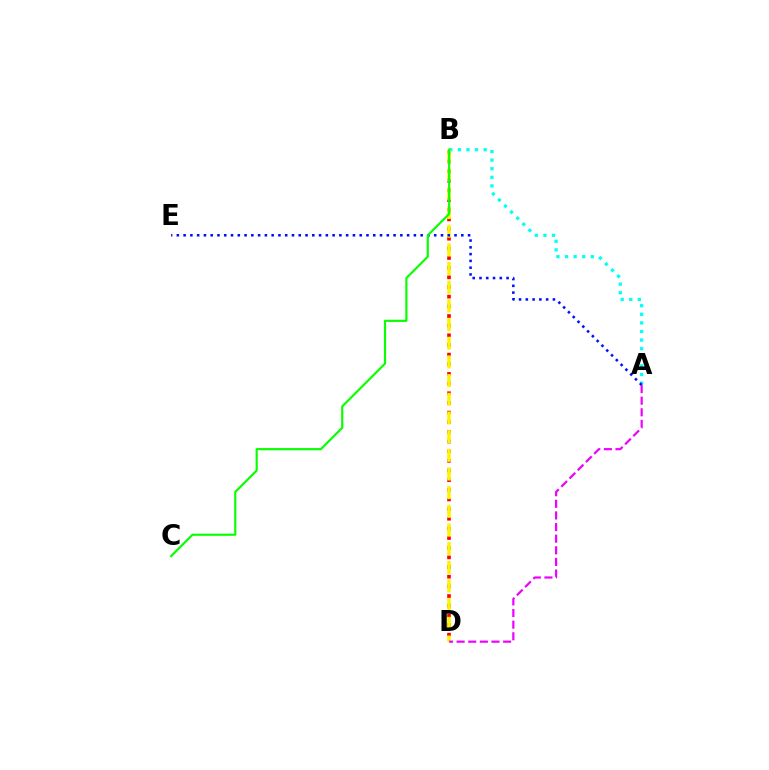{('B', 'D'): [{'color': '#ff0000', 'line_style': 'dotted', 'thickness': 2.62}, {'color': '#fcf500', 'line_style': 'dashed', 'thickness': 2.54}], ('A', 'B'): [{'color': '#00fff6', 'line_style': 'dotted', 'thickness': 2.33}], ('A', 'E'): [{'color': '#0010ff', 'line_style': 'dotted', 'thickness': 1.84}], ('A', 'D'): [{'color': '#ee00ff', 'line_style': 'dashed', 'thickness': 1.58}], ('B', 'C'): [{'color': '#08ff00', 'line_style': 'solid', 'thickness': 1.56}]}